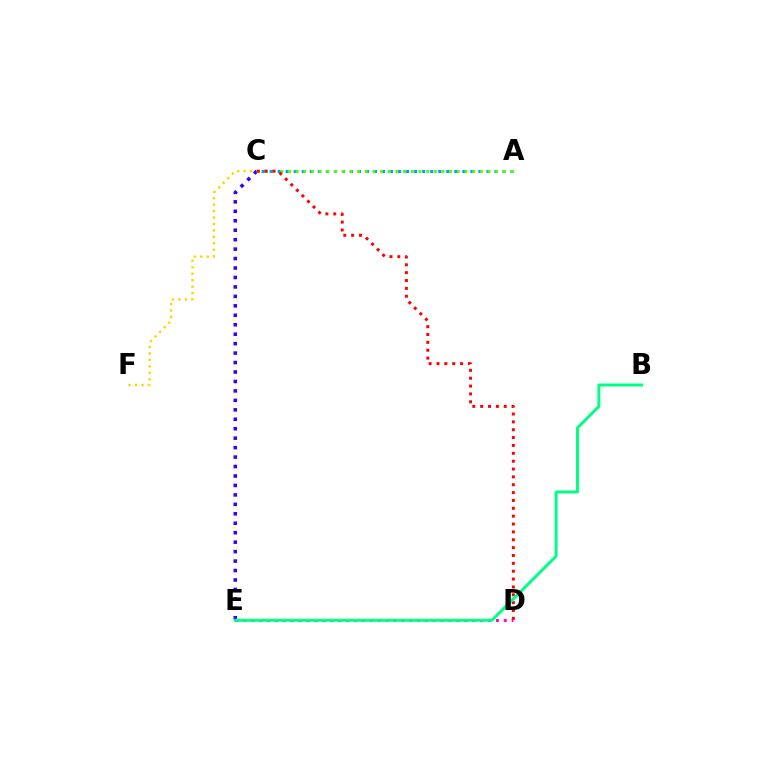{('A', 'C'): [{'color': '#009eff', 'line_style': 'dotted', 'thickness': 2.18}, {'color': '#4fff00', 'line_style': 'dotted', 'thickness': 2.09}], ('D', 'E'): [{'color': '#ff00ed', 'line_style': 'dotted', 'thickness': 2.14}], ('C', 'E'): [{'color': '#3700ff', 'line_style': 'dotted', 'thickness': 2.57}], ('C', 'D'): [{'color': '#ff0000', 'line_style': 'dotted', 'thickness': 2.14}], ('C', 'F'): [{'color': '#ffd500', 'line_style': 'dotted', 'thickness': 1.76}], ('B', 'E'): [{'color': '#00ff86', 'line_style': 'solid', 'thickness': 2.14}]}